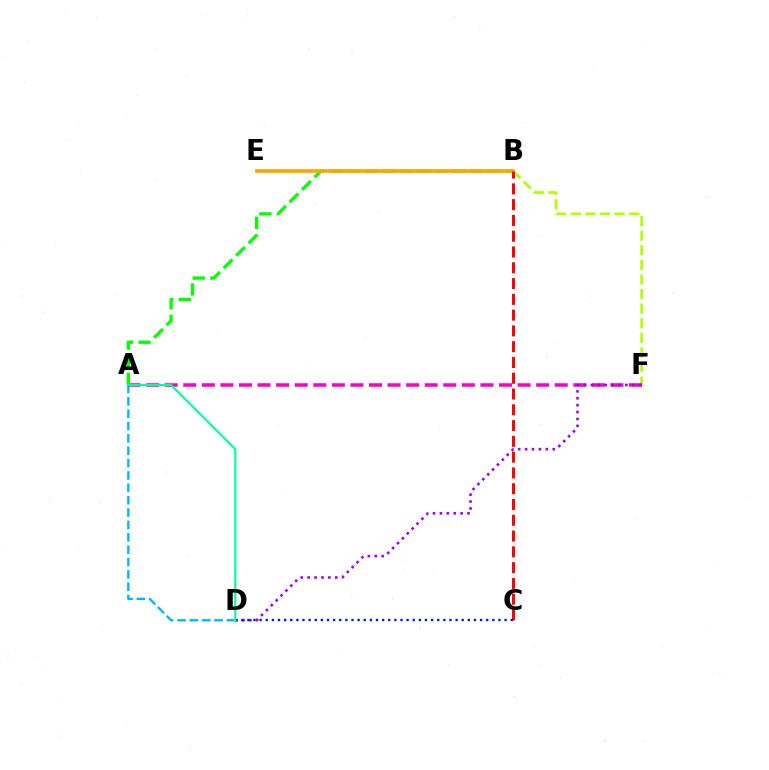{('A', 'D'): [{'color': '#00b5ff', 'line_style': 'dashed', 'thickness': 1.68}, {'color': '#00ff9d', 'line_style': 'solid', 'thickness': 1.55}], ('B', 'F'): [{'color': '#b3ff00', 'line_style': 'dashed', 'thickness': 1.98}], ('A', 'F'): [{'color': '#ff00bd', 'line_style': 'dashed', 'thickness': 2.52}], ('A', 'B'): [{'color': '#08ff00', 'line_style': 'dashed', 'thickness': 2.39}], ('B', 'E'): [{'color': '#ffa500', 'line_style': 'solid', 'thickness': 2.61}], ('D', 'F'): [{'color': '#9b00ff', 'line_style': 'dotted', 'thickness': 1.88}], ('B', 'C'): [{'color': '#ff0000', 'line_style': 'dashed', 'thickness': 2.14}], ('C', 'D'): [{'color': '#0010ff', 'line_style': 'dotted', 'thickness': 1.66}]}